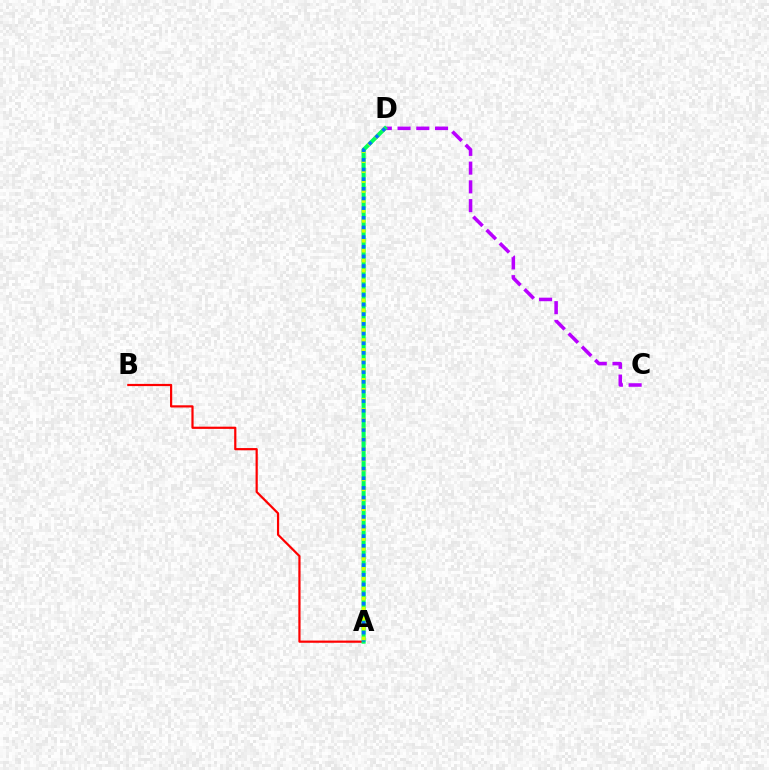{('C', 'D'): [{'color': '#b900ff', 'line_style': 'dashed', 'thickness': 2.55}], ('A', 'B'): [{'color': '#ff0000', 'line_style': 'solid', 'thickness': 1.59}], ('A', 'D'): [{'color': '#00ff5c', 'line_style': 'solid', 'thickness': 2.91}, {'color': '#d1ff00', 'line_style': 'dotted', 'thickness': 2.7}, {'color': '#0074ff', 'line_style': 'dotted', 'thickness': 2.62}]}